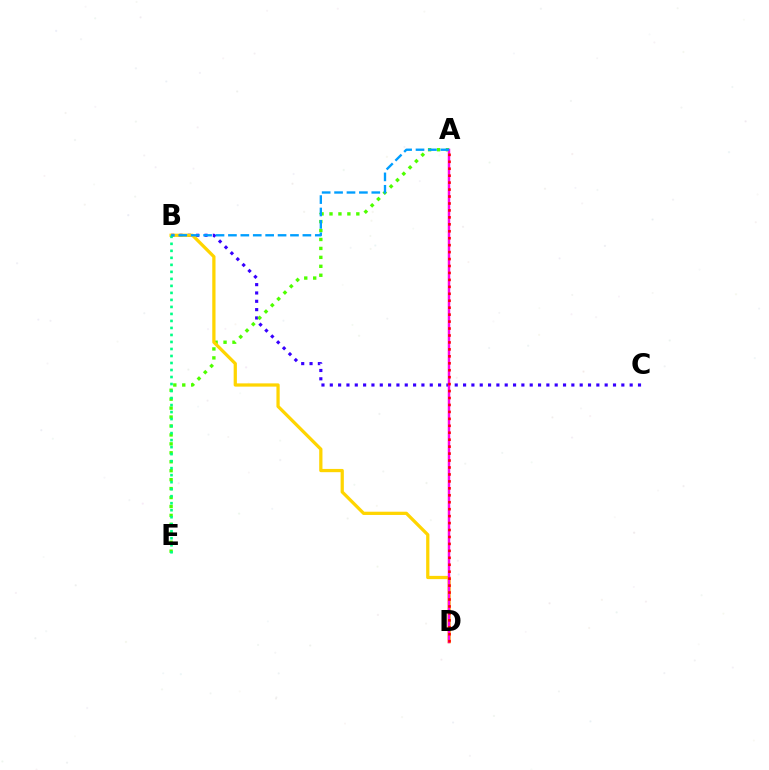{('B', 'C'): [{'color': '#3700ff', 'line_style': 'dotted', 'thickness': 2.26}], ('A', 'E'): [{'color': '#4fff00', 'line_style': 'dotted', 'thickness': 2.43}], ('B', 'D'): [{'color': '#ffd500', 'line_style': 'solid', 'thickness': 2.34}], ('A', 'D'): [{'color': '#ff00ed', 'line_style': 'solid', 'thickness': 1.76}, {'color': '#ff0000', 'line_style': 'dotted', 'thickness': 1.89}], ('B', 'E'): [{'color': '#00ff86', 'line_style': 'dotted', 'thickness': 1.9}], ('A', 'B'): [{'color': '#009eff', 'line_style': 'dashed', 'thickness': 1.69}]}